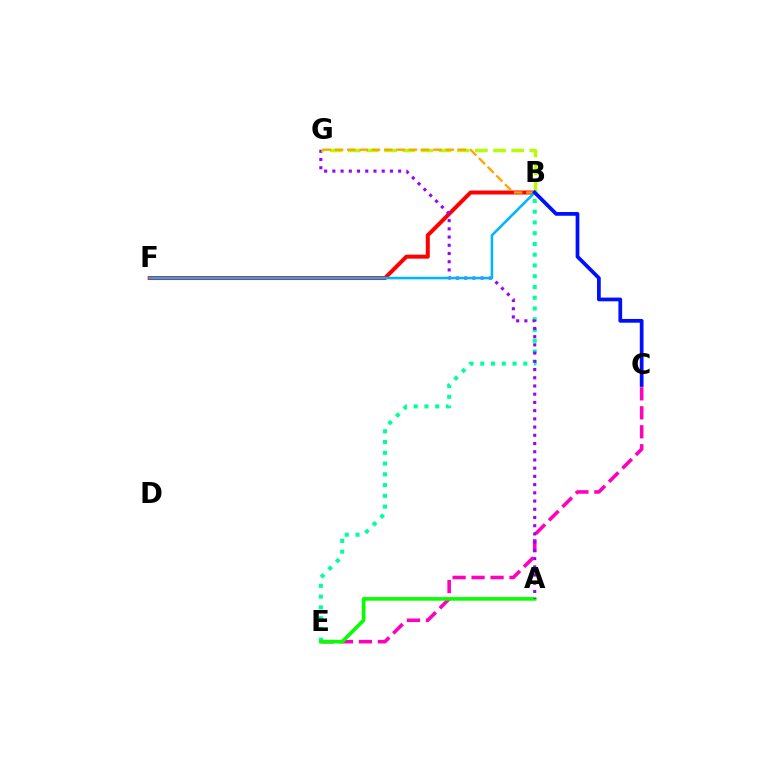{('B', 'F'): [{'color': '#ff0000', 'line_style': 'solid', 'thickness': 2.87}, {'color': '#00b5ff', 'line_style': 'solid', 'thickness': 1.84}], ('B', 'E'): [{'color': '#00ff9d', 'line_style': 'dotted', 'thickness': 2.92}], ('C', 'E'): [{'color': '#ff00bd', 'line_style': 'dashed', 'thickness': 2.58}], ('A', 'E'): [{'color': '#08ff00', 'line_style': 'solid', 'thickness': 2.61}], ('A', 'G'): [{'color': '#9b00ff', 'line_style': 'dotted', 'thickness': 2.23}], ('B', 'G'): [{'color': '#b3ff00', 'line_style': 'dashed', 'thickness': 2.47}, {'color': '#ffa500', 'line_style': 'dashed', 'thickness': 1.67}], ('B', 'C'): [{'color': '#0010ff', 'line_style': 'solid', 'thickness': 2.69}]}